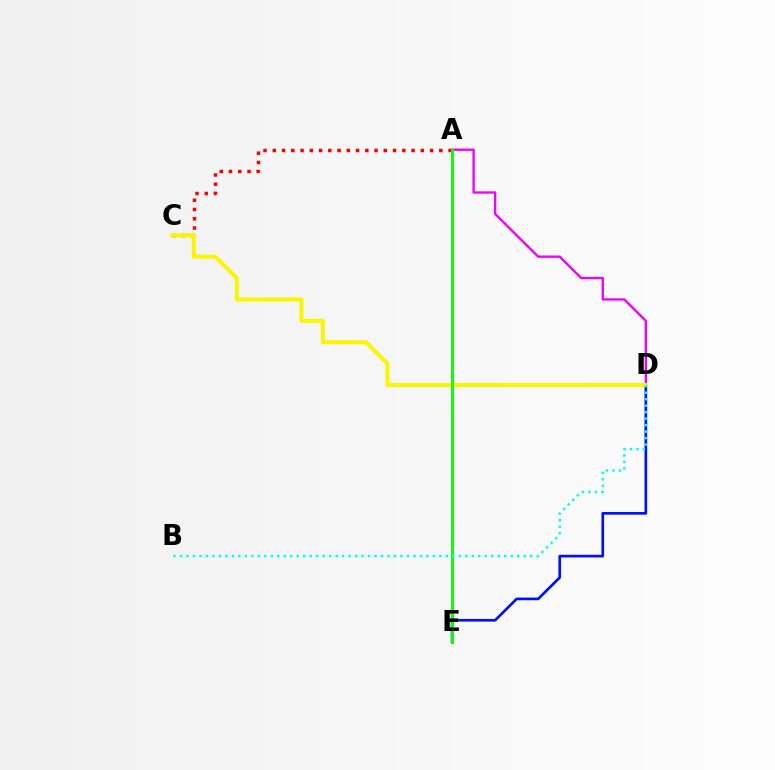{('A', 'D'): [{'color': '#ee00ff', 'line_style': 'solid', 'thickness': 1.69}], ('A', 'C'): [{'color': '#ff0000', 'line_style': 'dotted', 'thickness': 2.51}], ('D', 'E'): [{'color': '#0010ff', 'line_style': 'solid', 'thickness': 1.93}], ('C', 'D'): [{'color': '#fcf500', 'line_style': 'solid', 'thickness': 2.9}], ('A', 'E'): [{'color': '#08ff00', 'line_style': 'solid', 'thickness': 2.11}], ('B', 'D'): [{'color': '#00fff6', 'line_style': 'dotted', 'thickness': 1.76}]}